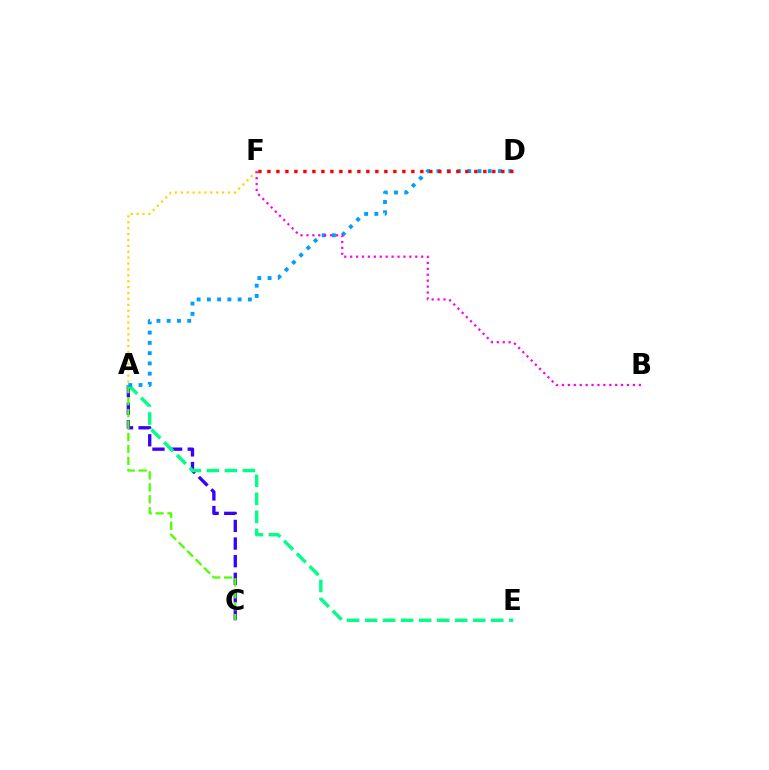{('A', 'C'): [{'color': '#3700ff', 'line_style': 'dashed', 'thickness': 2.4}, {'color': '#4fff00', 'line_style': 'dashed', 'thickness': 1.62}], ('A', 'E'): [{'color': '#00ff86', 'line_style': 'dashed', 'thickness': 2.45}], ('A', 'D'): [{'color': '#009eff', 'line_style': 'dotted', 'thickness': 2.79}], ('A', 'F'): [{'color': '#ffd500', 'line_style': 'dotted', 'thickness': 1.6}], ('B', 'F'): [{'color': '#ff00ed', 'line_style': 'dotted', 'thickness': 1.61}], ('D', 'F'): [{'color': '#ff0000', 'line_style': 'dotted', 'thickness': 2.44}]}